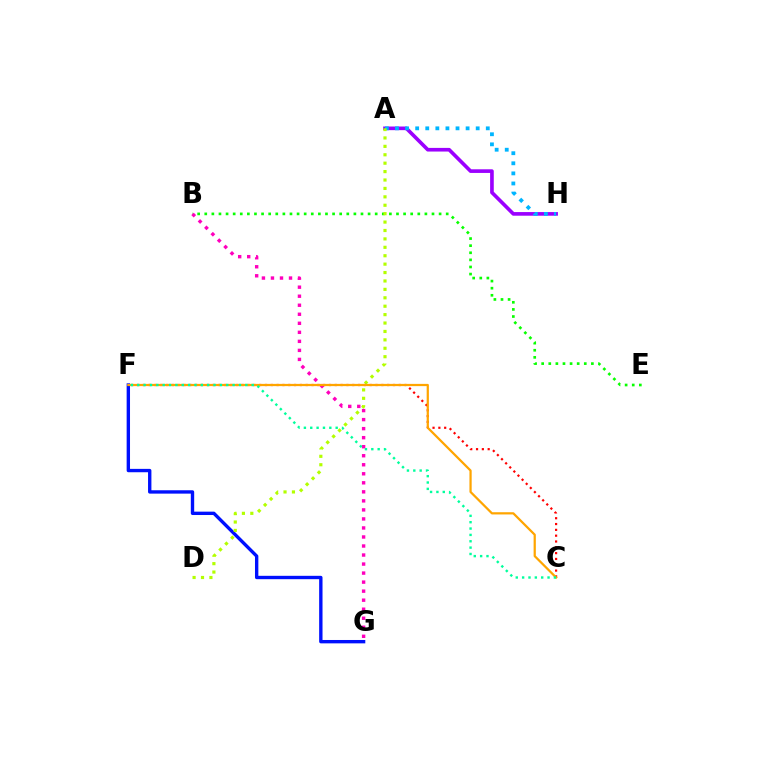{('A', 'H'): [{'color': '#9b00ff', 'line_style': 'solid', 'thickness': 2.62}, {'color': '#00b5ff', 'line_style': 'dotted', 'thickness': 2.74}], ('B', 'E'): [{'color': '#08ff00', 'line_style': 'dotted', 'thickness': 1.93}], ('F', 'G'): [{'color': '#0010ff', 'line_style': 'solid', 'thickness': 2.42}], ('B', 'G'): [{'color': '#ff00bd', 'line_style': 'dotted', 'thickness': 2.45}], ('A', 'D'): [{'color': '#b3ff00', 'line_style': 'dotted', 'thickness': 2.29}], ('C', 'F'): [{'color': '#ff0000', 'line_style': 'dotted', 'thickness': 1.58}, {'color': '#ffa500', 'line_style': 'solid', 'thickness': 1.61}, {'color': '#00ff9d', 'line_style': 'dotted', 'thickness': 1.73}]}